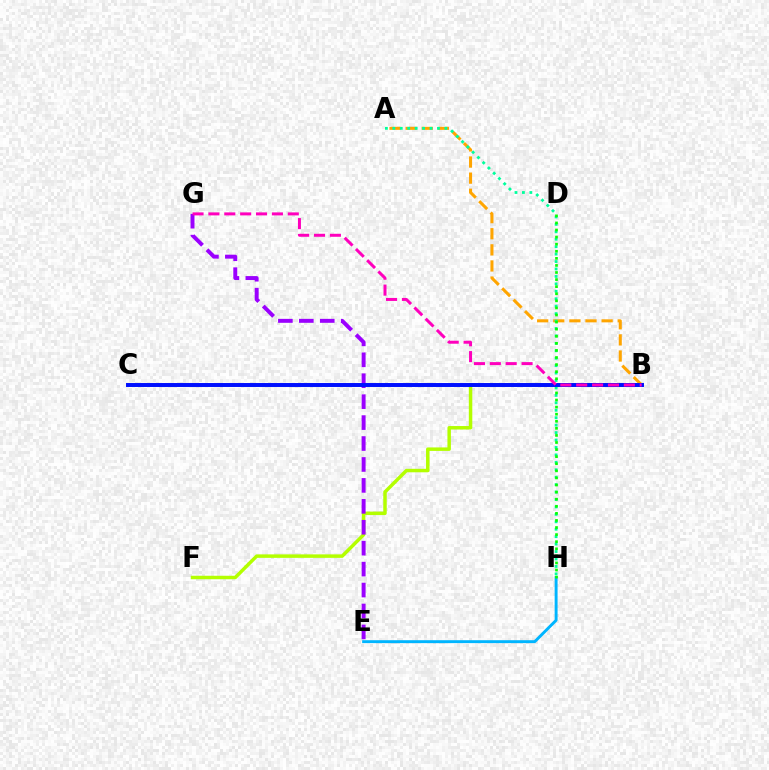{('B', 'C'): [{'color': '#ff0000', 'line_style': 'solid', 'thickness': 1.61}, {'color': '#0010ff', 'line_style': 'solid', 'thickness': 2.85}], ('A', 'B'): [{'color': '#ffa500', 'line_style': 'dashed', 'thickness': 2.19}], ('A', 'H'): [{'color': '#00ff9d', 'line_style': 'dotted', 'thickness': 2.02}], ('E', 'H'): [{'color': '#00b5ff', 'line_style': 'solid', 'thickness': 2.1}], ('B', 'F'): [{'color': '#b3ff00', 'line_style': 'solid', 'thickness': 2.5}], ('D', 'H'): [{'color': '#08ff00', 'line_style': 'dotted', 'thickness': 1.92}], ('E', 'G'): [{'color': '#9b00ff', 'line_style': 'dashed', 'thickness': 2.84}], ('B', 'G'): [{'color': '#ff00bd', 'line_style': 'dashed', 'thickness': 2.16}]}